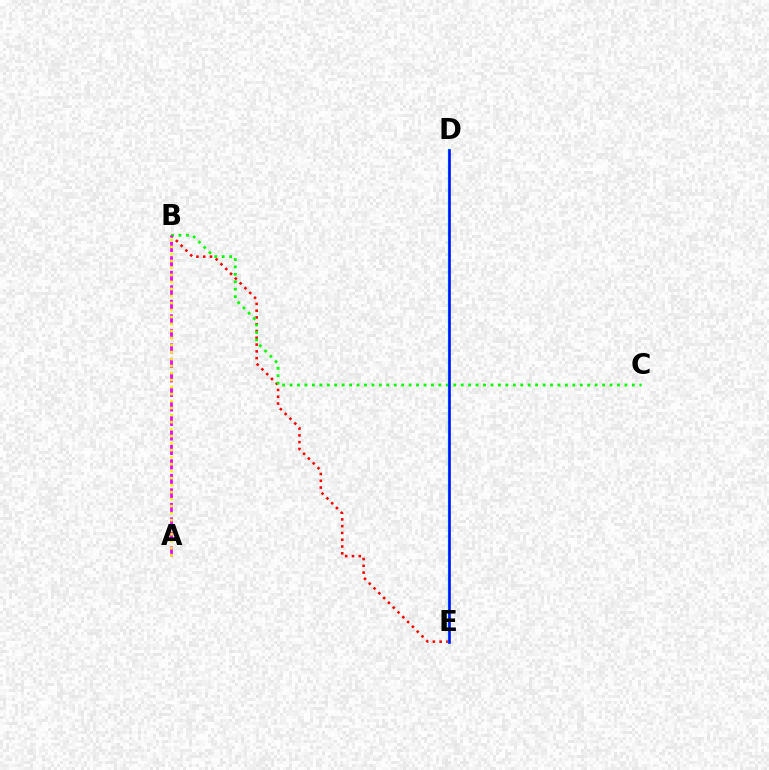{('B', 'E'): [{'color': '#ff0000', 'line_style': 'dotted', 'thickness': 1.84}], ('B', 'C'): [{'color': '#08ff00', 'line_style': 'dotted', 'thickness': 2.02}], ('A', 'B'): [{'color': '#ee00ff', 'line_style': 'dashed', 'thickness': 1.97}, {'color': '#fcf500', 'line_style': 'dotted', 'thickness': 1.9}], ('D', 'E'): [{'color': '#00fff6', 'line_style': 'solid', 'thickness': 1.68}, {'color': '#0010ff', 'line_style': 'solid', 'thickness': 1.88}]}